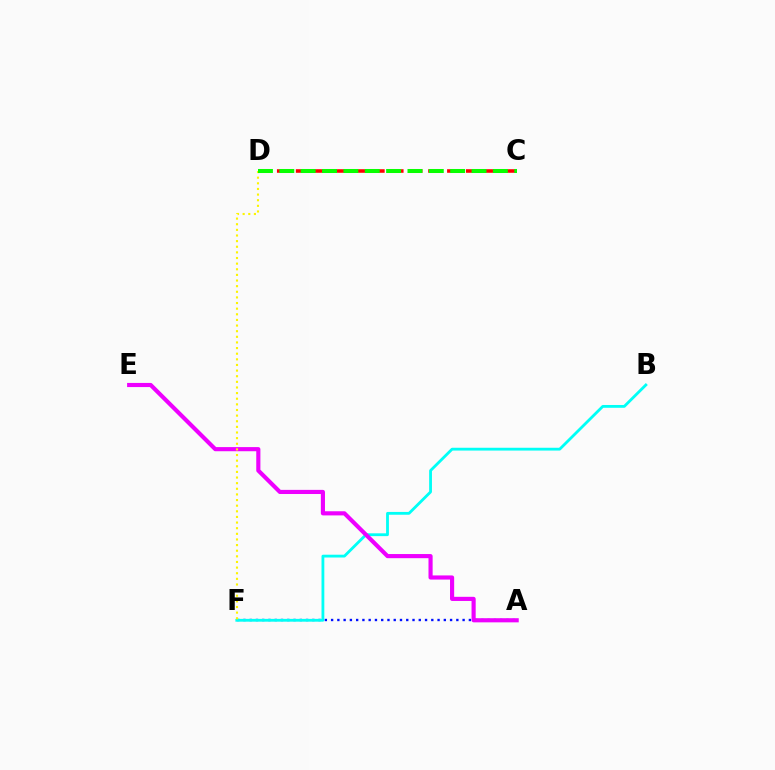{('C', 'D'): [{'color': '#ff0000', 'line_style': 'dashed', 'thickness': 2.57}, {'color': '#08ff00', 'line_style': 'dashed', 'thickness': 2.9}], ('A', 'F'): [{'color': '#0010ff', 'line_style': 'dotted', 'thickness': 1.7}], ('B', 'F'): [{'color': '#00fff6', 'line_style': 'solid', 'thickness': 2.02}], ('A', 'E'): [{'color': '#ee00ff', 'line_style': 'solid', 'thickness': 2.98}], ('D', 'F'): [{'color': '#fcf500', 'line_style': 'dotted', 'thickness': 1.53}]}